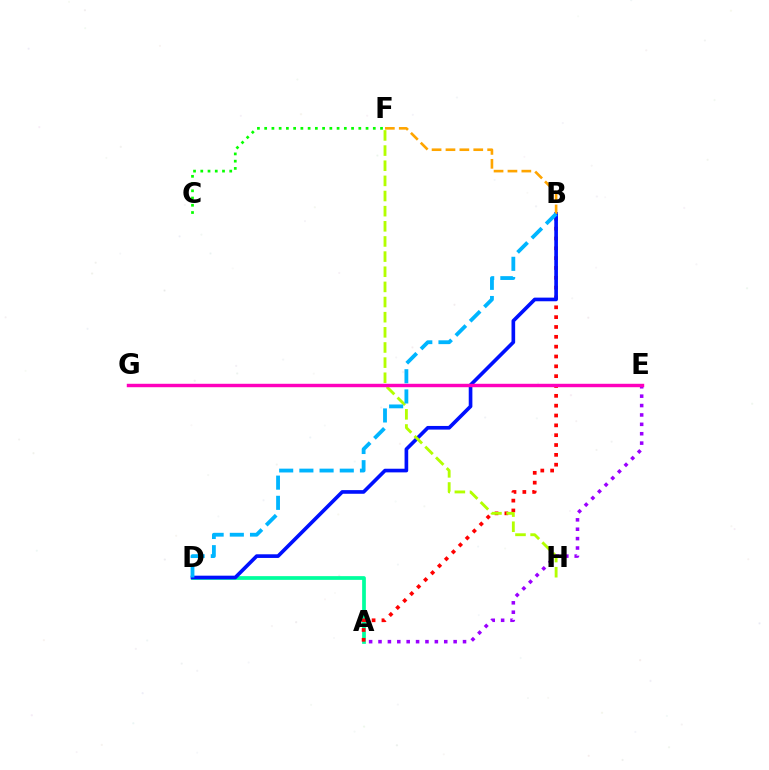{('A', 'D'): [{'color': '#00ff9d', 'line_style': 'solid', 'thickness': 2.68}], ('A', 'B'): [{'color': '#ff0000', 'line_style': 'dotted', 'thickness': 2.67}], ('B', 'D'): [{'color': '#0010ff', 'line_style': 'solid', 'thickness': 2.63}, {'color': '#00b5ff', 'line_style': 'dashed', 'thickness': 2.74}], ('F', 'H'): [{'color': '#b3ff00', 'line_style': 'dashed', 'thickness': 2.06}], ('A', 'E'): [{'color': '#9b00ff', 'line_style': 'dotted', 'thickness': 2.55}], ('E', 'G'): [{'color': '#ff00bd', 'line_style': 'solid', 'thickness': 2.47}], ('B', 'F'): [{'color': '#ffa500', 'line_style': 'dashed', 'thickness': 1.89}], ('C', 'F'): [{'color': '#08ff00', 'line_style': 'dotted', 'thickness': 1.97}]}